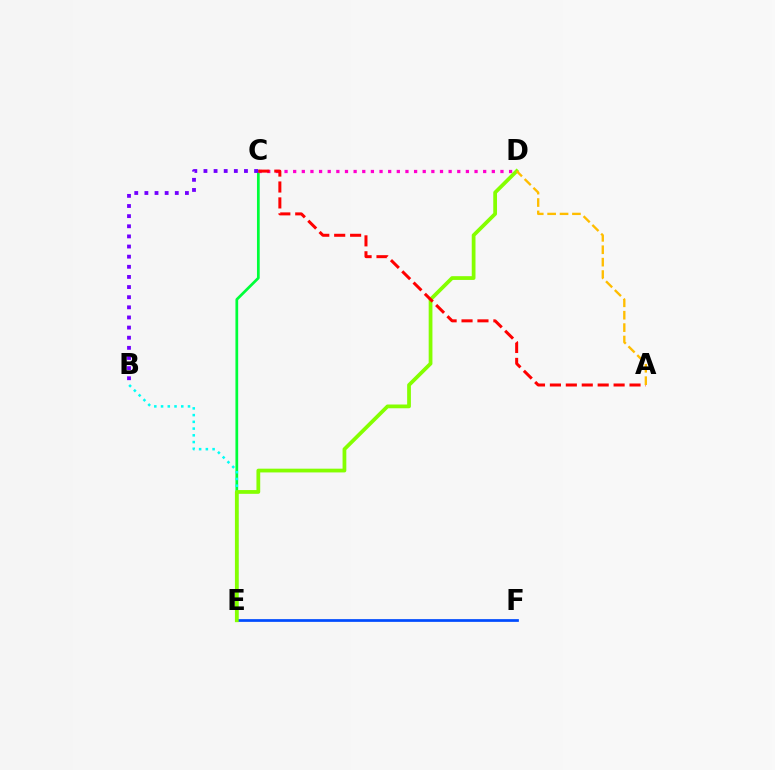{('C', 'E'): [{'color': '#00ff39', 'line_style': 'solid', 'thickness': 1.97}], ('C', 'D'): [{'color': '#ff00cf', 'line_style': 'dotted', 'thickness': 2.35}], ('E', 'F'): [{'color': '#004bff', 'line_style': 'solid', 'thickness': 1.96}], ('B', 'E'): [{'color': '#00fff6', 'line_style': 'dotted', 'thickness': 1.83}], ('D', 'E'): [{'color': '#84ff00', 'line_style': 'solid', 'thickness': 2.7}], ('A', 'C'): [{'color': '#ff0000', 'line_style': 'dashed', 'thickness': 2.16}], ('B', 'C'): [{'color': '#7200ff', 'line_style': 'dotted', 'thickness': 2.75}], ('A', 'D'): [{'color': '#ffbd00', 'line_style': 'dashed', 'thickness': 1.69}]}